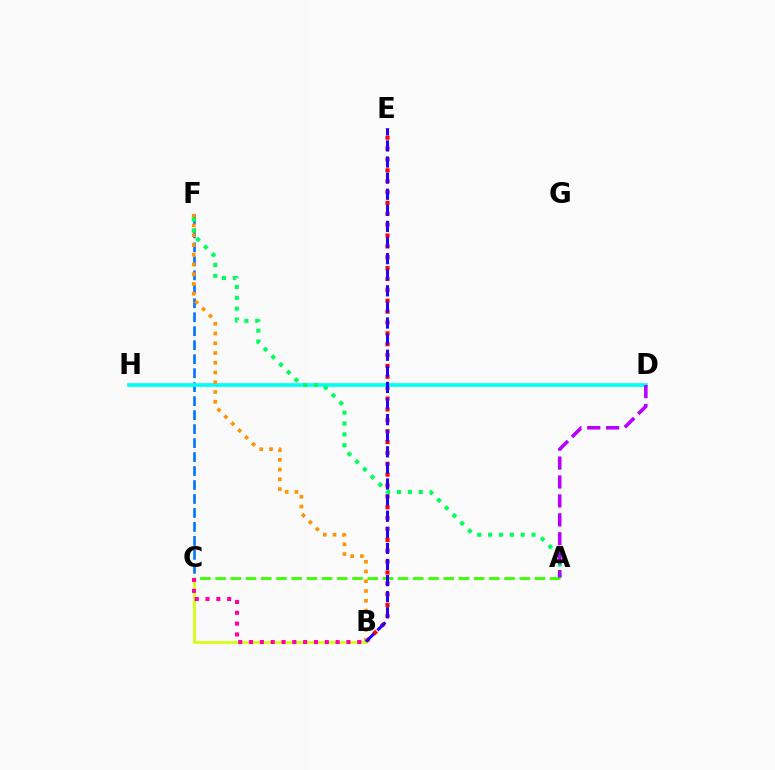{('A', 'C'): [{'color': '#3dff00', 'line_style': 'dashed', 'thickness': 2.07}], ('B', 'E'): [{'color': '#ff0000', 'line_style': 'dotted', 'thickness': 2.95}, {'color': '#2500ff', 'line_style': 'dashed', 'thickness': 2.19}], ('B', 'C'): [{'color': '#d1ff00', 'line_style': 'solid', 'thickness': 1.89}, {'color': '#ff00ac', 'line_style': 'dotted', 'thickness': 2.94}], ('C', 'F'): [{'color': '#0074ff', 'line_style': 'dashed', 'thickness': 1.9}], ('D', 'H'): [{'color': '#00fff6', 'line_style': 'solid', 'thickness': 2.66}], ('B', 'F'): [{'color': '#ff9400', 'line_style': 'dotted', 'thickness': 2.65}], ('A', 'F'): [{'color': '#00ff5c', 'line_style': 'dotted', 'thickness': 2.95}], ('A', 'D'): [{'color': '#b900ff', 'line_style': 'dashed', 'thickness': 2.57}]}